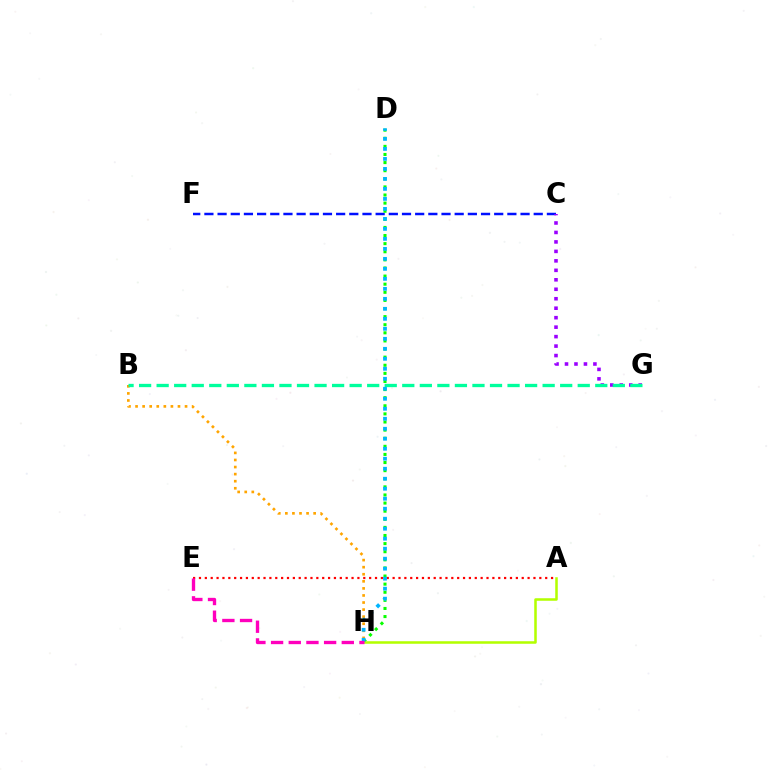{('A', 'E'): [{'color': '#ff0000', 'line_style': 'dotted', 'thickness': 1.59}], ('C', 'F'): [{'color': '#0010ff', 'line_style': 'dashed', 'thickness': 1.79}], ('D', 'H'): [{'color': '#08ff00', 'line_style': 'dotted', 'thickness': 2.2}, {'color': '#00b5ff', 'line_style': 'dotted', 'thickness': 2.72}], ('B', 'H'): [{'color': '#ffa500', 'line_style': 'dotted', 'thickness': 1.92}], ('A', 'H'): [{'color': '#b3ff00', 'line_style': 'solid', 'thickness': 1.82}], ('C', 'G'): [{'color': '#9b00ff', 'line_style': 'dotted', 'thickness': 2.57}], ('B', 'G'): [{'color': '#00ff9d', 'line_style': 'dashed', 'thickness': 2.38}], ('E', 'H'): [{'color': '#ff00bd', 'line_style': 'dashed', 'thickness': 2.4}]}